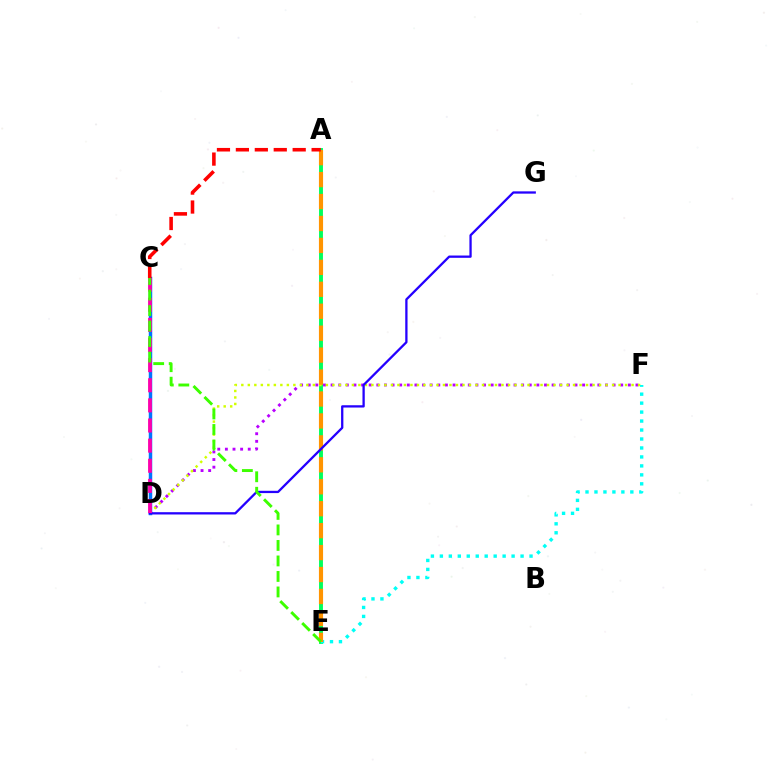{('A', 'E'): [{'color': '#00ff5c', 'line_style': 'solid', 'thickness': 2.8}, {'color': '#ff9400', 'line_style': 'dashed', 'thickness': 2.98}], ('D', 'F'): [{'color': '#b900ff', 'line_style': 'dotted', 'thickness': 2.07}, {'color': '#d1ff00', 'line_style': 'dotted', 'thickness': 1.77}], ('C', 'D'): [{'color': '#0074ff', 'line_style': 'solid', 'thickness': 2.5}, {'color': '#ff00ac', 'line_style': 'dashed', 'thickness': 2.73}], ('E', 'F'): [{'color': '#00fff6', 'line_style': 'dotted', 'thickness': 2.44}], ('D', 'G'): [{'color': '#2500ff', 'line_style': 'solid', 'thickness': 1.65}], ('A', 'C'): [{'color': '#ff0000', 'line_style': 'dashed', 'thickness': 2.57}], ('C', 'E'): [{'color': '#3dff00', 'line_style': 'dashed', 'thickness': 2.11}]}